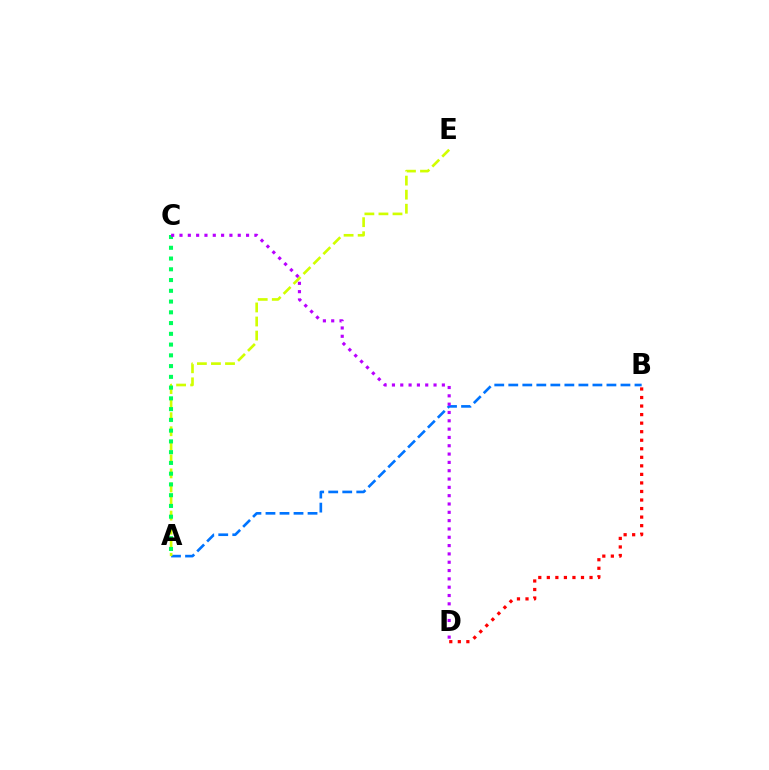{('A', 'B'): [{'color': '#0074ff', 'line_style': 'dashed', 'thickness': 1.9}], ('A', 'E'): [{'color': '#d1ff00', 'line_style': 'dashed', 'thickness': 1.91}], ('A', 'C'): [{'color': '#00ff5c', 'line_style': 'dotted', 'thickness': 2.92}], ('C', 'D'): [{'color': '#b900ff', 'line_style': 'dotted', 'thickness': 2.26}], ('B', 'D'): [{'color': '#ff0000', 'line_style': 'dotted', 'thickness': 2.32}]}